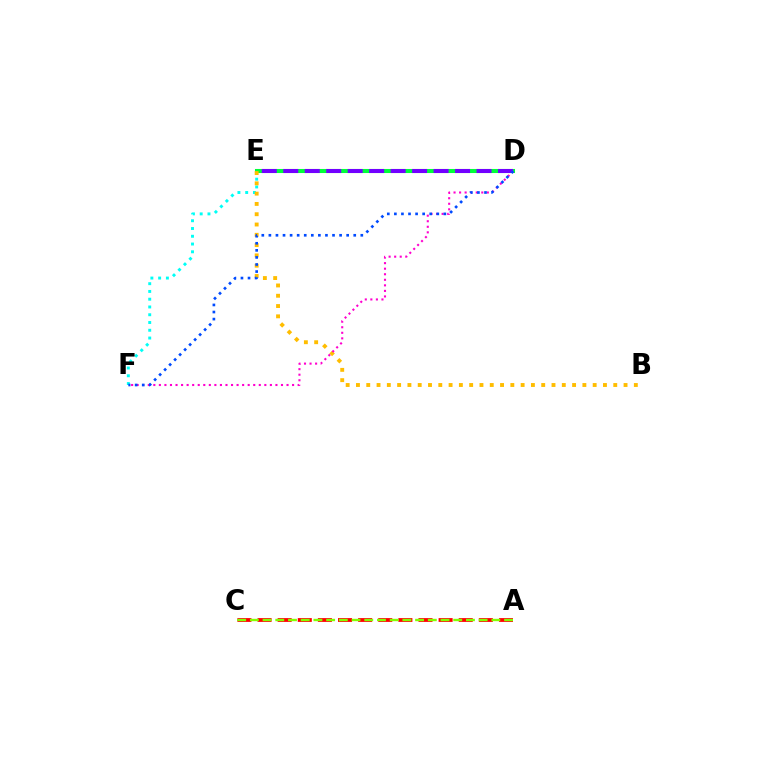{('E', 'F'): [{'color': '#00fff6', 'line_style': 'dotted', 'thickness': 2.11}], ('D', 'E'): [{'color': '#00ff39', 'line_style': 'solid', 'thickness': 2.92}, {'color': '#7200ff', 'line_style': 'dashed', 'thickness': 2.92}], ('A', 'C'): [{'color': '#ff0000', 'line_style': 'dashed', 'thickness': 2.73}, {'color': '#84ff00', 'line_style': 'dashed', 'thickness': 1.73}], ('B', 'E'): [{'color': '#ffbd00', 'line_style': 'dotted', 'thickness': 2.8}], ('D', 'F'): [{'color': '#ff00cf', 'line_style': 'dotted', 'thickness': 1.51}, {'color': '#004bff', 'line_style': 'dotted', 'thickness': 1.92}]}